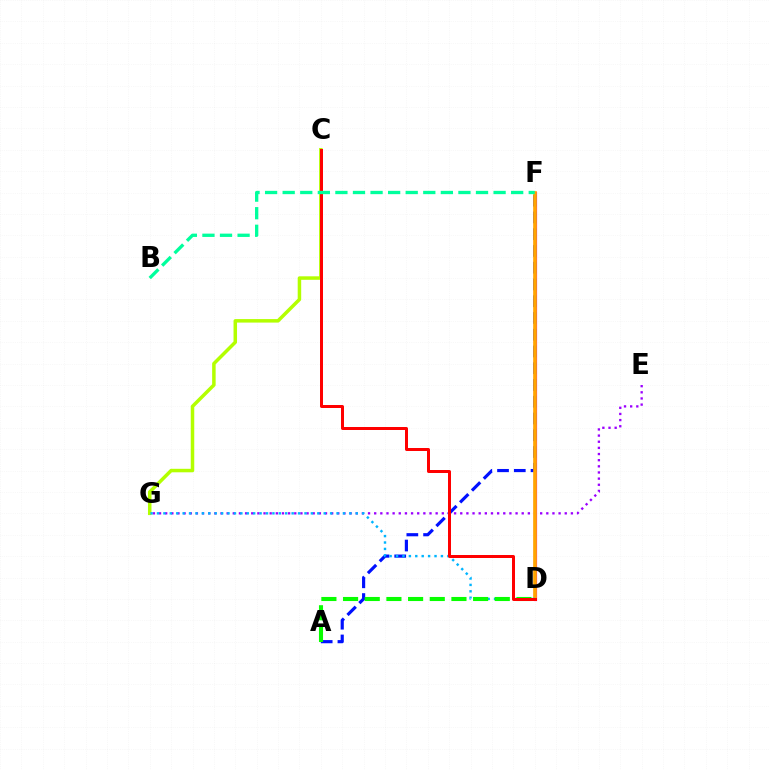{('D', 'F'): [{'color': '#ff00bd', 'line_style': 'solid', 'thickness': 2.29}, {'color': '#ffa500', 'line_style': 'solid', 'thickness': 2.63}], ('A', 'F'): [{'color': '#0010ff', 'line_style': 'dashed', 'thickness': 2.28}], ('C', 'G'): [{'color': '#b3ff00', 'line_style': 'solid', 'thickness': 2.52}], ('E', 'G'): [{'color': '#9b00ff', 'line_style': 'dotted', 'thickness': 1.67}], ('D', 'G'): [{'color': '#00b5ff', 'line_style': 'dotted', 'thickness': 1.74}], ('A', 'D'): [{'color': '#08ff00', 'line_style': 'dashed', 'thickness': 2.94}], ('C', 'D'): [{'color': '#ff0000', 'line_style': 'solid', 'thickness': 2.16}], ('B', 'F'): [{'color': '#00ff9d', 'line_style': 'dashed', 'thickness': 2.39}]}